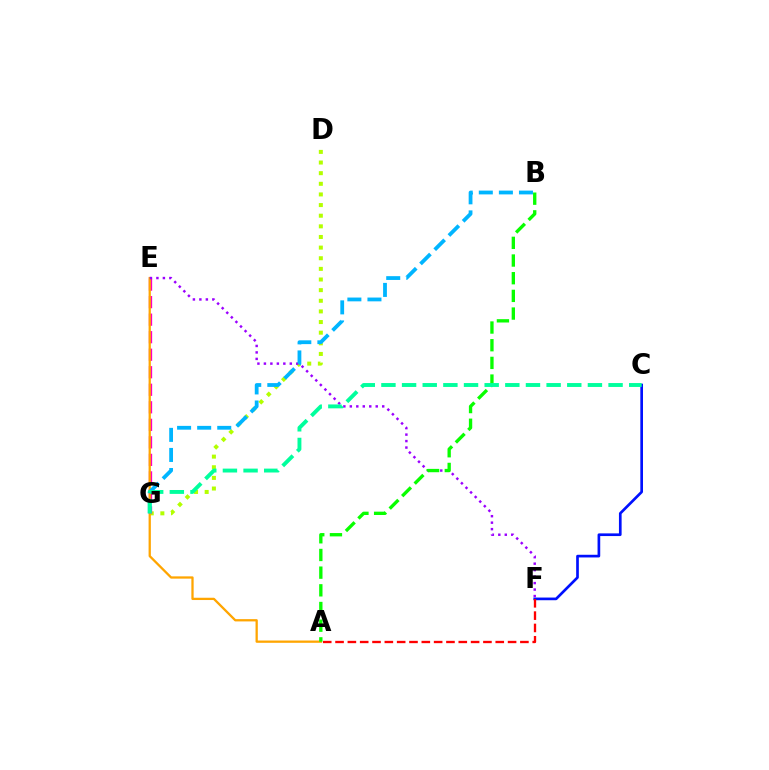{('D', 'G'): [{'color': '#b3ff00', 'line_style': 'dotted', 'thickness': 2.89}], ('E', 'G'): [{'color': '#ff00bd', 'line_style': 'dashed', 'thickness': 2.38}], ('A', 'E'): [{'color': '#ffa500', 'line_style': 'solid', 'thickness': 1.64}], ('E', 'F'): [{'color': '#9b00ff', 'line_style': 'dotted', 'thickness': 1.76}], ('C', 'F'): [{'color': '#0010ff', 'line_style': 'solid', 'thickness': 1.93}], ('B', 'G'): [{'color': '#00b5ff', 'line_style': 'dashed', 'thickness': 2.73}], ('A', 'F'): [{'color': '#ff0000', 'line_style': 'dashed', 'thickness': 1.67}], ('A', 'B'): [{'color': '#08ff00', 'line_style': 'dashed', 'thickness': 2.4}], ('C', 'G'): [{'color': '#00ff9d', 'line_style': 'dashed', 'thickness': 2.81}]}